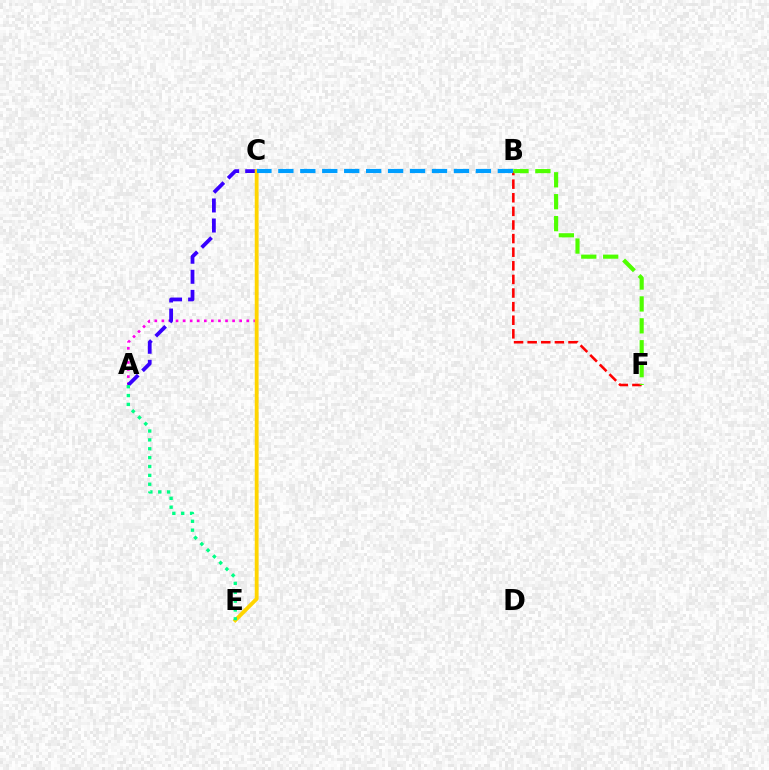{('A', 'C'): [{'color': '#ff00ed', 'line_style': 'dotted', 'thickness': 1.92}, {'color': '#3700ff', 'line_style': 'dashed', 'thickness': 2.72}], ('B', 'F'): [{'color': '#ff0000', 'line_style': 'dashed', 'thickness': 1.85}, {'color': '#4fff00', 'line_style': 'dashed', 'thickness': 2.98}], ('C', 'E'): [{'color': '#ffd500', 'line_style': 'solid', 'thickness': 2.76}], ('A', 'E'): [{'color': '#00ff86', 'line_style': 'dotted', 'thickness': 2.41}], ('B', 'C'): [{'color': '#009eff', 'line_style': 'dashed', 'thickness': 2.98}]}